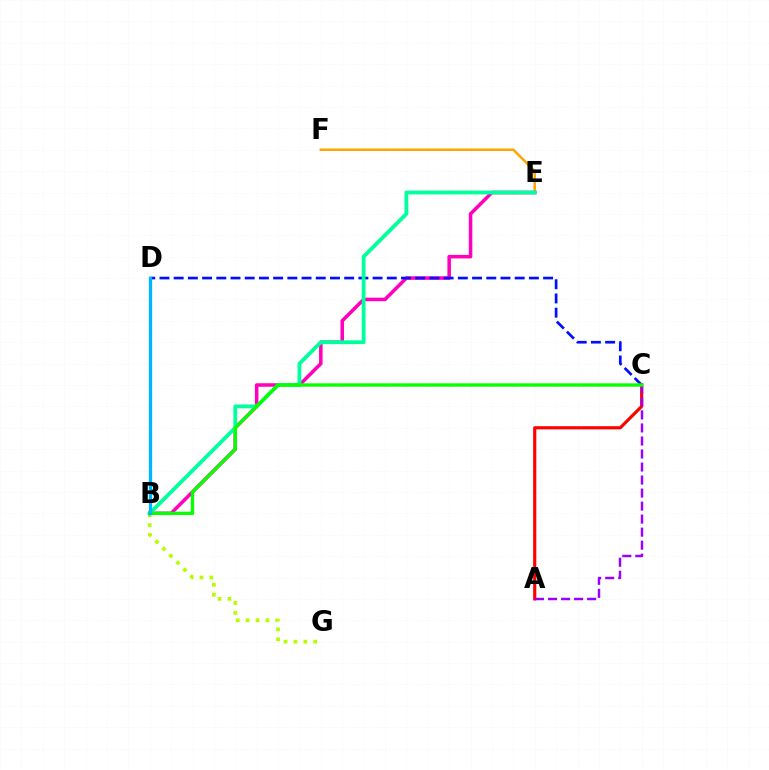{('E', 'F'): [{'color': '#ffa500', 'line_style': 'solid', 'thickness': 1.82}], ('B', 'G'): [{'color': '#b3ff00', 'line_style': 'dotted', 'thickness': 2.69}], ('B', 'E'): [{'color': '#ff00bd', 'line_style': 'solid', 'thickness': 2.54}, {'color': '#00ff9d', 'line_style': 'solid', 'thickness': 2.75}], ('C', 'D'): [{'color': '#0010ff', 'line_style': 'dashed', 'thickness': 1.93}], ('A', 'C'): [{'color': '#ff0000', 'line_style': 'solid', 'thickness': 2.28}, {'color': '#9b00ff', 'line_style': 'dashed', 'thickness': 1.77}], ('B', 'C'): [{'color': '#08ff00', 'line_style': 'solid', 'thickness': 2.4}], ('B', 'D'): [{'color': '#00b5ff', 'line_style': 'solid', 'thickness': 2.38}]}